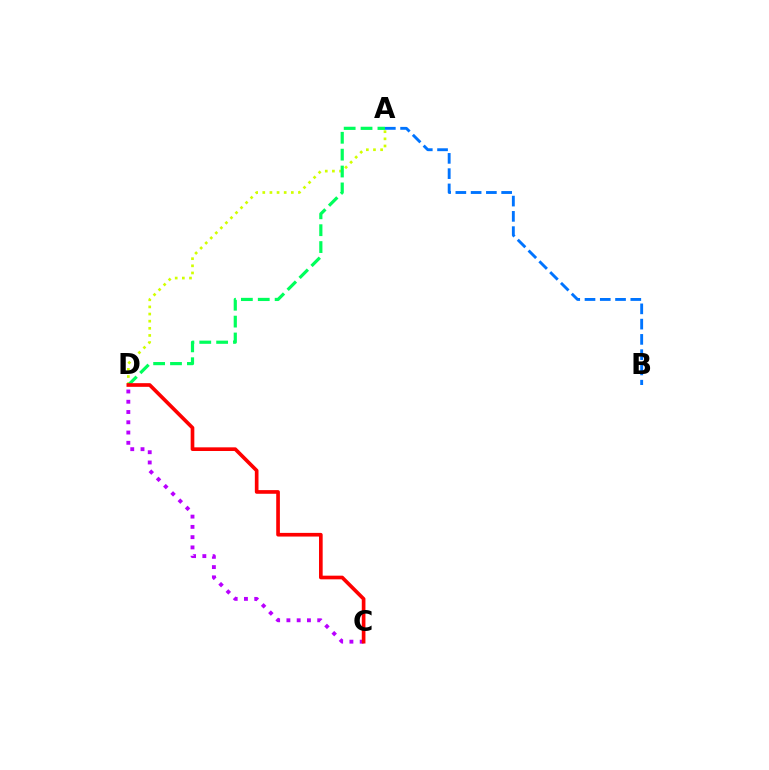{('A', 'D'): [{'color': '#d1ff00', 'line_style': 'dotted', 'thickness': 1.94}, {'color': '#00ff5c', 'line_style': 'dashed', 'thickness': 2.29}], ('C', 'D'): [{'color': '#b900ff', 'line_style': 'dotted', 'thickness': 2.79}, {'color': '#ff0000', 'line_style': 'solid', 'thickness': 2.64}], ('A', 'B'): [{'color': '#0074ff', 'line_style': 'dashed', 'thickness': 2.07}]}